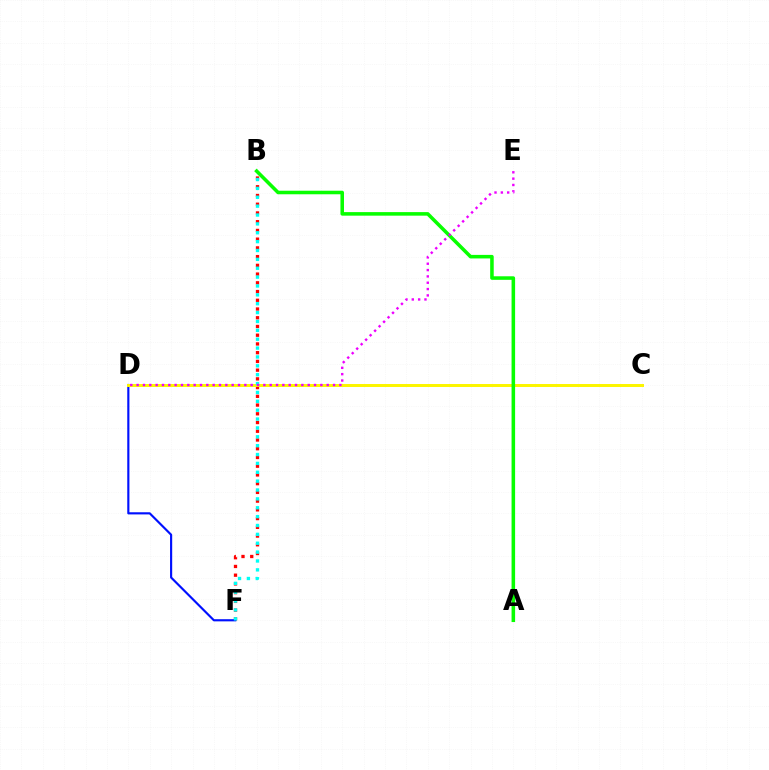{('B', 'F'): [{'color': '#ff0000', 'line_style': 'dotted', 'thickness': 2.37}, {'color': '#00fff6', 'line_style': 'dotted', 'thickness': 2.41}], ('D', 'F'): [{'color': '#0010ff', 'line_style': 'solid', 'thickness': 1.55}], ('C', 'D'): [{'color': '#fcf500', 'line_style': 'solid', 'thickness': 2.14}], ('A', 'B'): [{'color': '#08ff00', 'line_style': 'solid', 'thickness': 2.55}], ('D', 'E'): [{'color': '#ee00ff', 'line_style': 'dotted', 'thickness': 1.72}]}